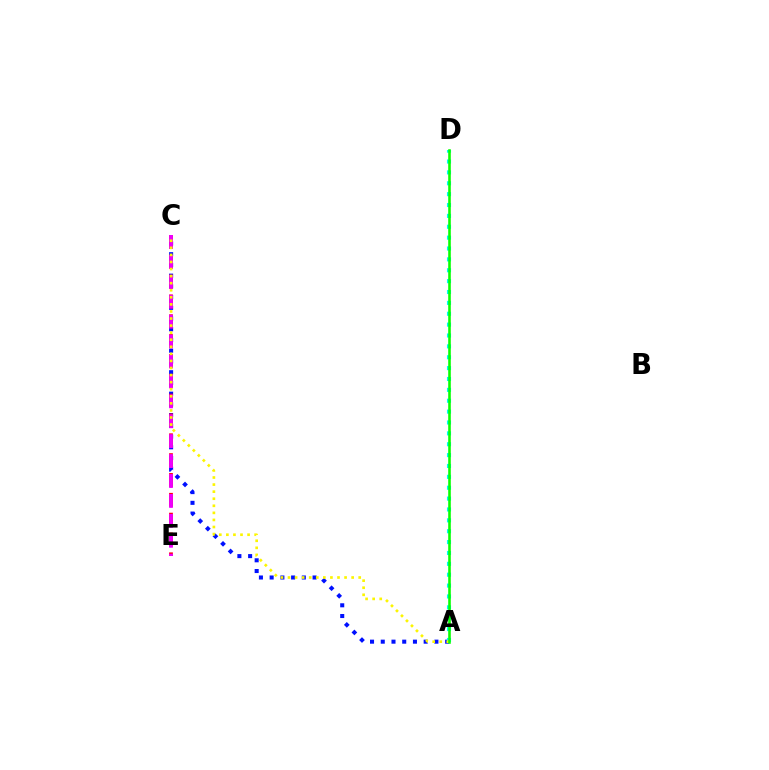{('A', 'C'): [{'color': '#0010ff', 'line_style': 'dotted', 'thickness': 2.92}, {'color': '#fcf500', 'line_style': 'dotted', 'thickness': 1.92}], ('C', 'E'): [{'color': '#ff0000', 'line_style': 'dashed', 'thickness': 2.69}, {'color': '#ee00ff', 'line_style': 'dashed', 'thickness': 2.71}], ('A', 'D'): [{'color': '#00fff6', 'line_style': 'dotted', 'thickness': 2.95}, {'color': '#08ff00', 'line_style': 'solid', 'thickness': 1.86}]}